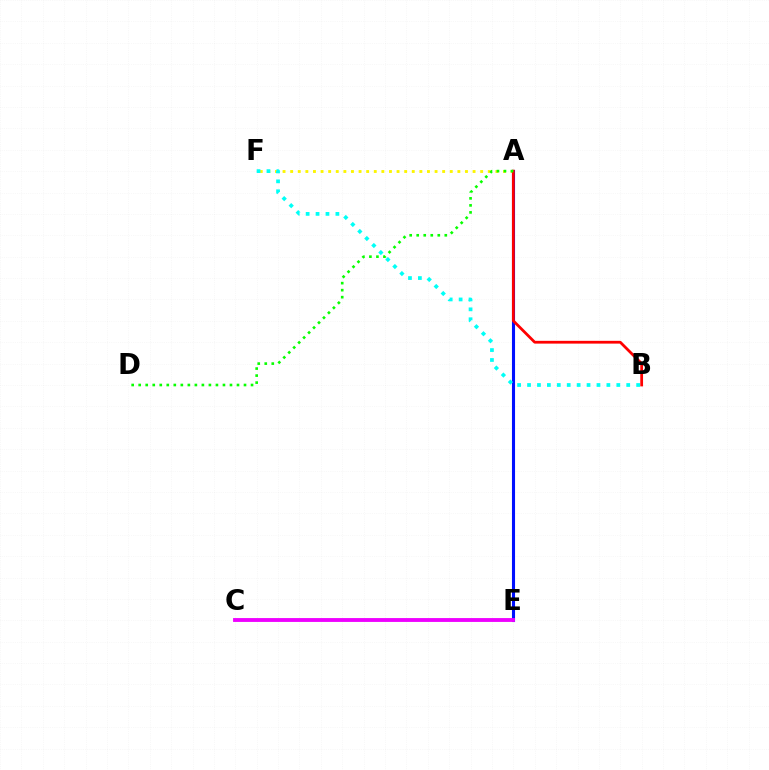{('A', 'F'): [{'color': '#fcf500', 'line_style': 'dotted', 'thickness': 2.06}], ('A', 'E'): [{'color': '#0010ff', 'line_style': 'solid', 'thickness': 2.22}], ('A', 'B'): [{'color': '#ff0000', 'line_style': 'solid', 'thickness': 2.0}], ('A', 'D'): [{'color': '#08ff00', 'line_style': 'dotted', 'thickness': 1.91}], ('B', 'F'): [{'color': '#00fff6', 'line_style': 'dotted', 'thickness': 2.69}], ('C', 'E'): [{'color': '#ee00ff', 'line_style': 'solid', 'thickness': 2.77}]}